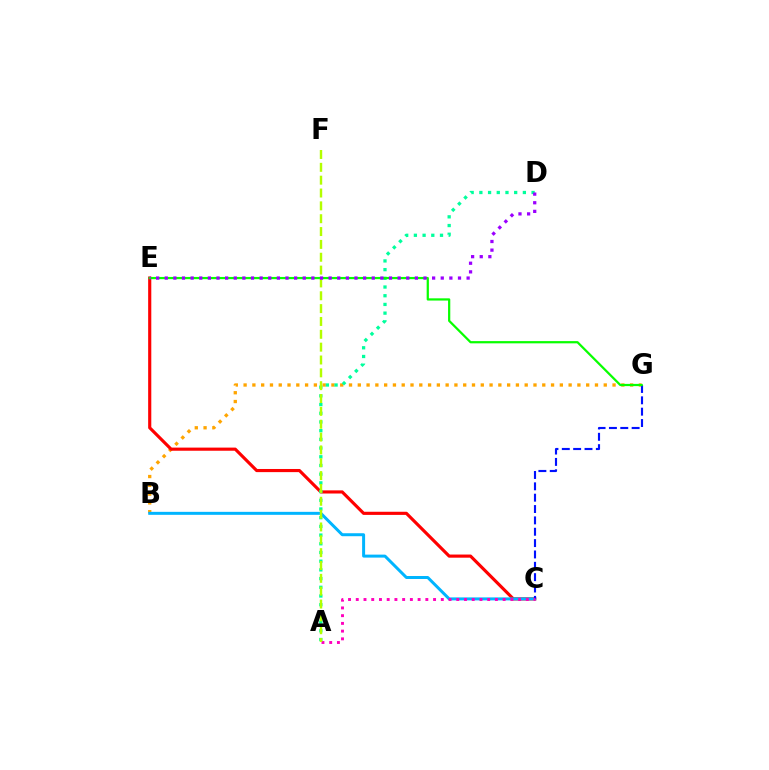{('B', 'G'): [{'color': '#ffa500', 'line_style': 'dotted', 'thickness': 2.39}], ('C', 'E'): [{'color': '#ff0000', 'line_style': 'solid', 'thickness': 2.26}], ('B', 'C'): [{'color': '#00b5ff', 'line_style': 'solid', 'thickness': 2.15}], ('C', 'G'): [{'color': '#0010ff', 'line_style': 'dashed', 'thickness': 1.54}], ('A', 'D'): [{'color': '#00ff9d', 'line_style': 'dotted', 'thickness': 2.36}], ('E', 'G'): [{'color': '#08ff00', 'line_style': 'solid', 'thickness': 1.61}], ('A', 'C'): [{'color': '#ff00bd', 'line_style': 'dotted', 'thickness': 2.1}], ('A', 'F'): [{'color': '#b3ff00', 'line_style': 'dashed', 'thickness': 1.74}], ('D', 'E'): [{'color': '#9b00ff', 'line_style': 'dotted', 'thickness': 2.34}]}